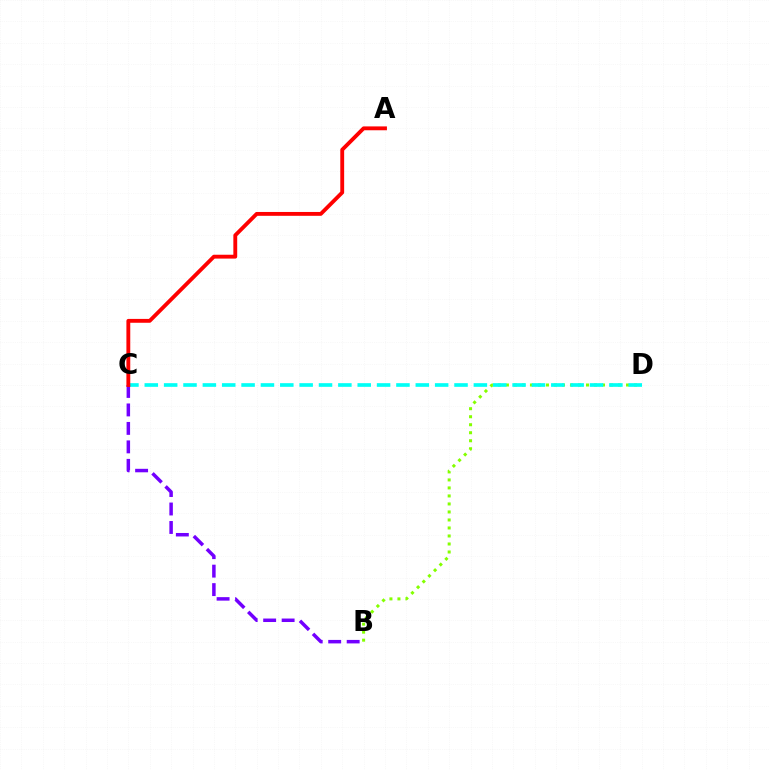{('B', 'D'): [{'color': '#84ff00', 'line_style': 'dotted', 'thickness': 2.18}], ('C', 'D'): [{'color': '#00fff6', 'line_style': 'dashed', 'thickness': 2.63}], ('B', 'C'): [{'color': '#7200ff', 'line_style': 'dashed', 'thickness': 2.51}], ('A', 'C'): [{'color': '#ff0000', 'line_style': 'solid', 'thickness': 2.77}]}